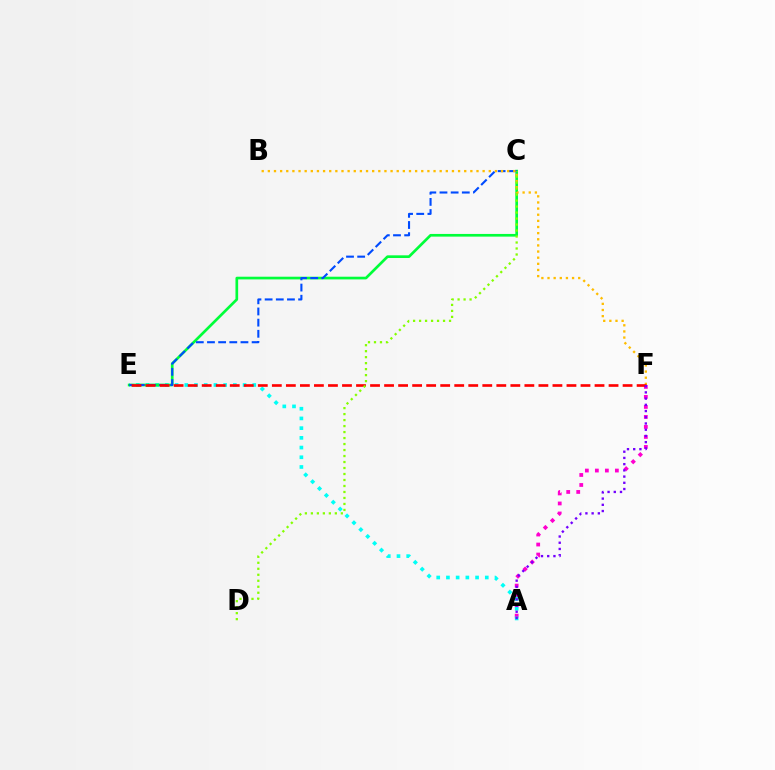{('A', 'F'): [{'color': '#ff00cf', 'line_style': 'dotted', 'thickness': 2.72}, {'color': '#7200ff', 'line_style': 'dotted', 'thickness': 1.69}], ('A', 'E'): [{'color': '#00fff6', 'line_style': 'dotted', 'thickness': 2.64}], ('C', 'E'): [{'color': '#00ff39', 'line_style': 'solid', 'thickness': 1.93}, {'color': '#004bff', 'line_style': 'dashed', 'thickness': 1.52}], ('B', 'F'): [{'color': '#ffbd00', 'line_style': 'dotted', 'thickness': 1.67}], ('E', 'F'): [{'color': '#ff0000', 'line_style': 'dashed', 'thickness': 1.91}], ('C', 'D'): [{'color': '#84ff00', 'line_style': 'dotted', 'thickness': 1.63}]}